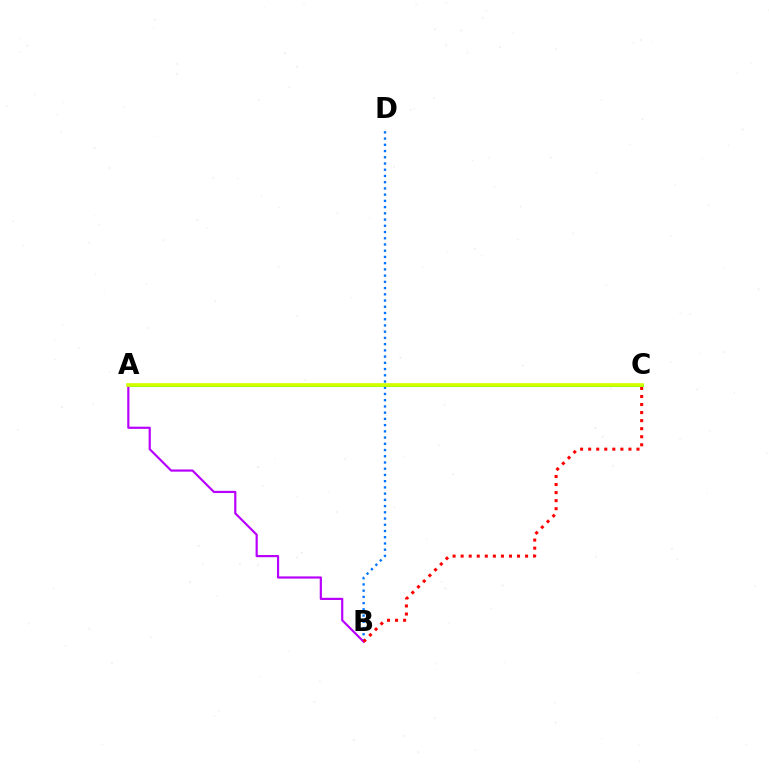{('A', 'C'): [{'color': '#00ff5c', 'line_style': 'solid', 'thickness': 2.13}, {'color': '#d1ff00', 'line_style': 'solid', 'thickness': 2.64}], ('B', 'D'): [{'color': '#0074ff', 'line_style': 'dotted', 'thickness': 1.69}], ('A', 'B'): [{'color': '#b900ff', 'line_style': 'solid', 'thickness': 1.58}], ('B', 'C'): [{'color': '#ff0000', 'line_style': 'dotted', 'thickness': 2.19}]}